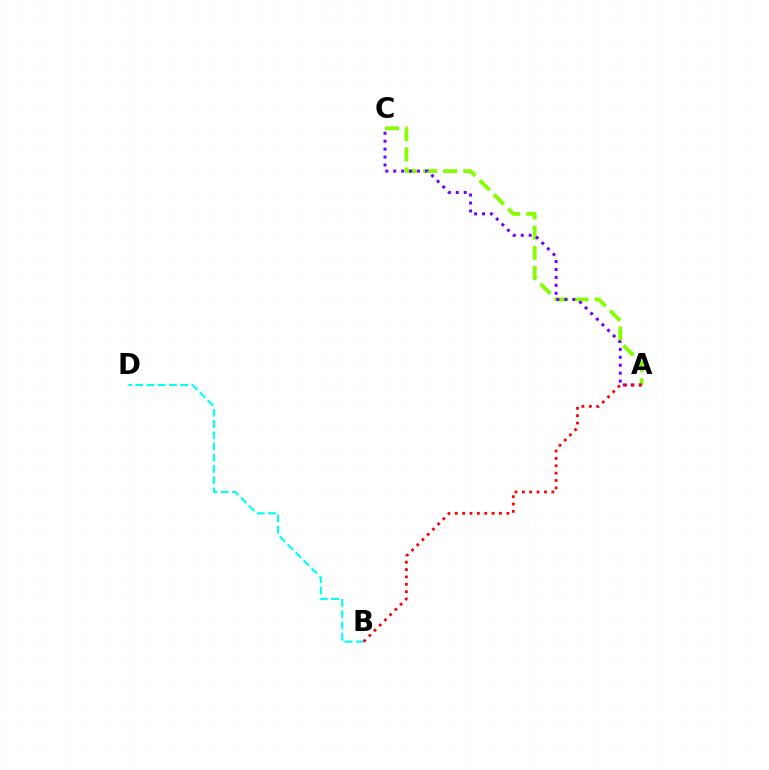{('A', 'C'): [{'color': '#84ff00', 'line_style': 'dashed', 'thickness': 2.74}, {'color': '#7200ff', 'line_style': 'dotted', 'thickness': 2.16}], ('B', 'D'): [{'color': '#00fff6', 'line_style': 'dashed', 'thickness': 1.53}], ('A', 'B'): [{'color': '#ff0000', 'line_style': 'dotted', 'thickness': 2.0}]}